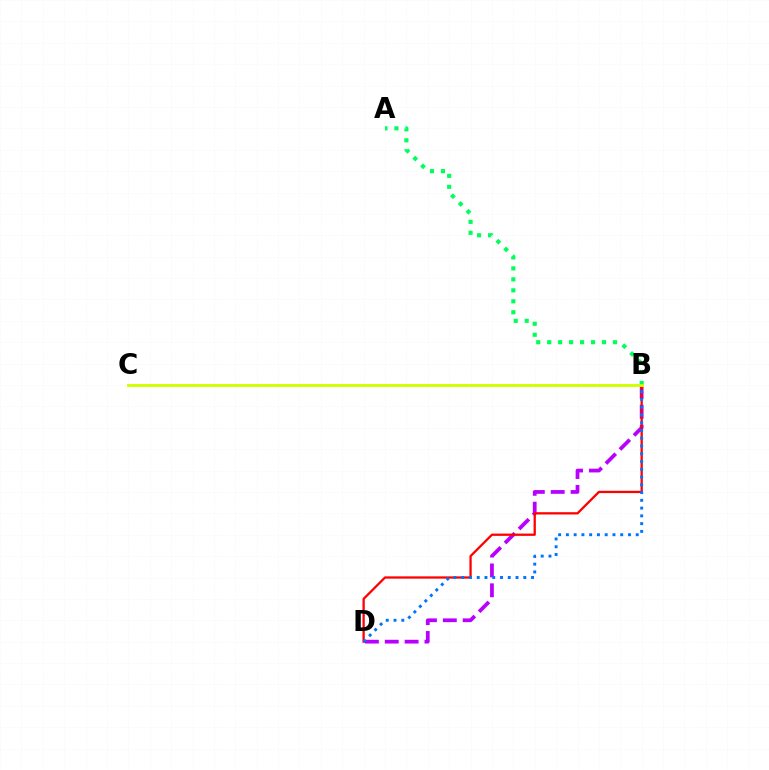{('B', 'D'): [{'color': '#b900ff', 'line_style': 'dashed', 'thickness': 2.7}, {'color': '#ff0000', 'line_style': 'solid', 'thickness': 1.64}, {'color': '#0074ff', 'line_style': 'dotted', 'thickness': 2.11}], ('A', 'B'): [{'color': '#00ff5c', 'line_style': 'dotted', 'thickness': 2.98}], ('B', 'C'): [{'color': '#d1ff00', 'line_style': 'solid', 'thickness': 2.09}]}